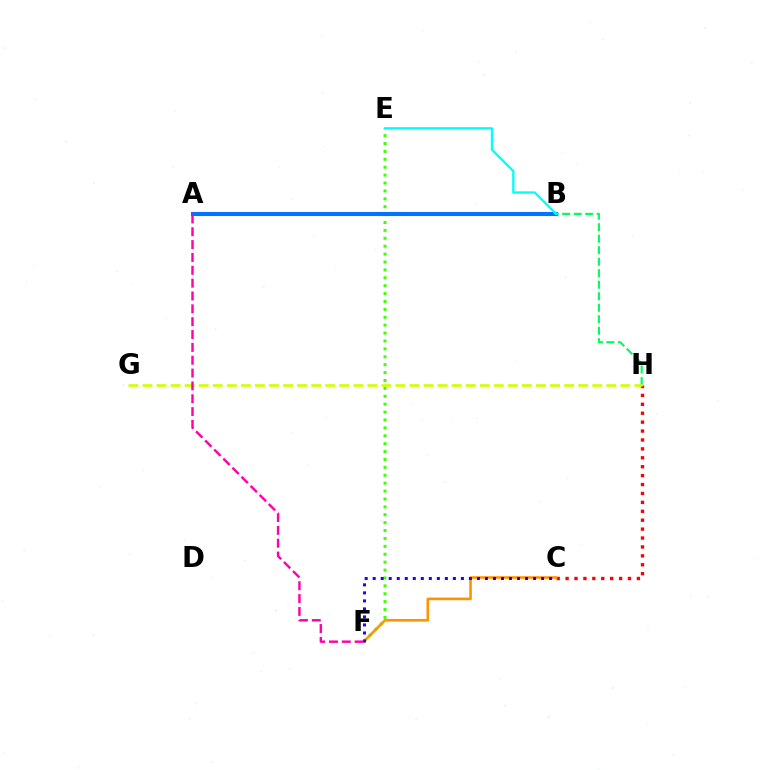{('A', 'B'): [{'color': '#b900ff', 'line_style': 'dotted', 'thickness': 1.6}, {'color': '#0074ff', 'line_style': 'solid', 'thickness': 2.96}], ('C', 'H'): [{'color': '#ff0000', 'line_style': 'dotted', 'thickness': 2.42}], ('E', 'F'): [{'color': '#3dff00', 'line_style': 'dotted', 'thickness': 2.15}], ('C', 'F'): [{'color': '#ff9400', 'line_style': 'solid', 'thickness': 1.88}, {'color': '#2500ff', 'line_style': 'dotted', 'thickness': 2.18}], ('B', 'H'): [{'color': '#00ff5c', 'line_style': 'dashed', 'thickness': 1.56}], ('B', 'E'): [{'color': '#00fff6', 'line_style': 'solid', 'thickness': 1.67}], ('G', 'H'): [{'color': '#d1ff00', 'line_style': 'dashed', 'thickness': 1.91}], ('A', 'F'): [{'color': '#ff00ac', 'line_style': 'dashed', 'thickness': 1.75}]}